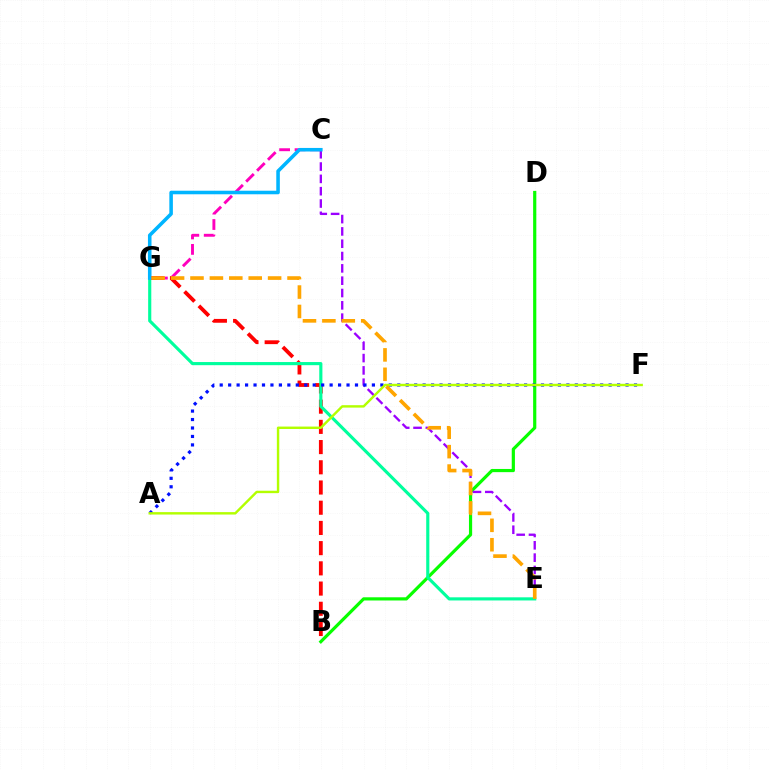{('B', 'G'): [{'color': '#ff0000', 'line_style': 'dashed', 'thickness': 2.75}], ('B', 'D'): [{'color': '#08ff00', 'line_style': 'solid', 'thickness': 2.3}], ('C', 'G'): [{'color': '#ff00bd', 'line_style': 'dashed', 'thickness': 2.09}, {'color': '#00b5ff', 'line_style': 'solid', 'thickness': 2.56}], ('C', 'E'): [{'color': '#9b00ff', 'line_style': 'dashed', 'thickness': 1.67}], ('E', 'G'): [{'color': '#00ff9d', 'line_style': 'solid', 'thickness': 2.26}, {'color': '#ffa500', 'line_style': 'dashed', 'thickness': 2.64}], ('A', 'F'): [{'color': '#0010ff', 'line_style': 'dotted', 'thickness': 2.3}, {'color': '#b3ff00', 'line_style': 'solid', 'thickness': 1.74}]}